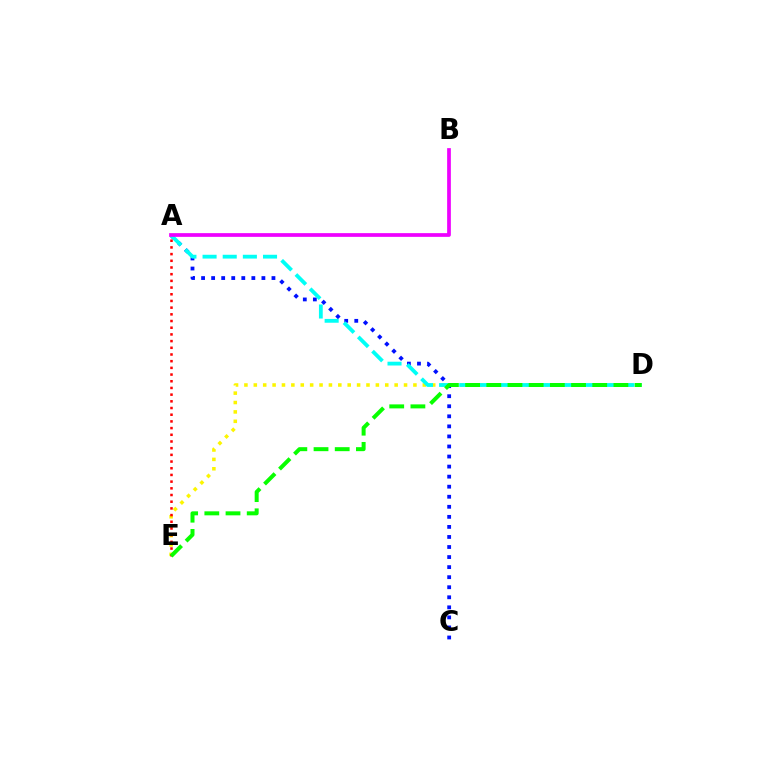{('A', 'C'): [{'color': '#0010ff', 'line_style': 'dotted', 'thickness': 2.73}], ('D', 'E'): [{'color': '#fcf500', 'line_style': 'dotted', 'thickness': 2.55}, {'color': '#08ff00', 'line_style': 'dashed', 'thickness': 2.88}], ('A', 'D'): [{'color': '#00fff6', 'line_style': 'dashed', 'thickness': 2.74}], ('A', 'E'): [{'color': '#ff0000', 'line_style': 'dotted', 'thickness': 1.82}], ('A', 'B'): [{'color': '#ee00ff', 'line_style': 'solid', 'thickness': 2.68}]}